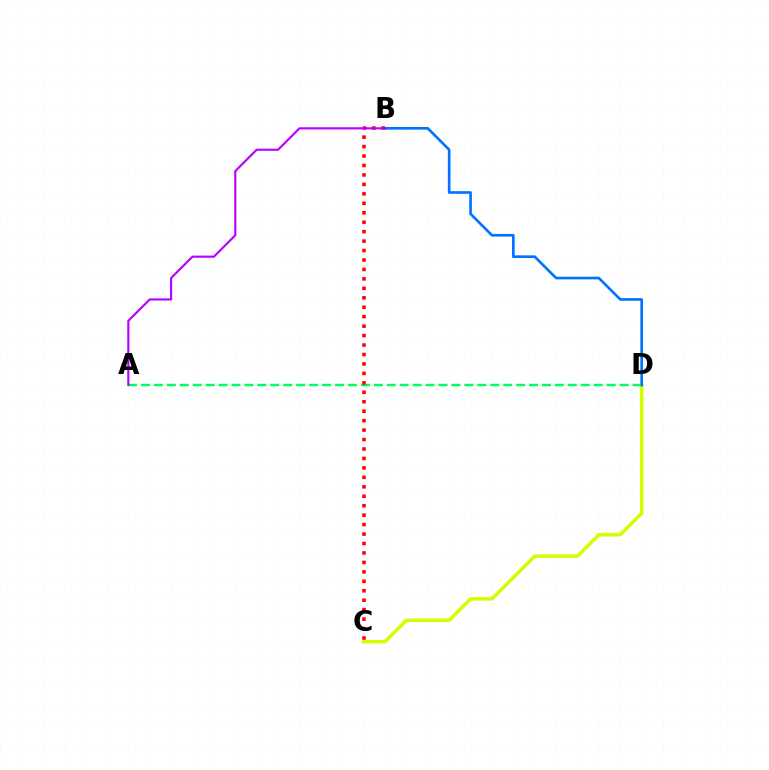{('A', 'D'): [{'color': '#00ff5c', 'line_style': 'dashed', 'thickness': 1.76}], ('C', 'D'): [{'color': '#d1ff00', 'line_style': 'solid', 'thickness': 2.54}], ('B', 'C'): [{'color': '#ff0000', 'line_style': 'dotted', 'thickness': 2.57}], ('B', 'D'): [{'color': '#0074ff', 'line_style': 'solid', 'thickness': 1.92}], ('A', 'B'): [{'color': '#b900ff', 'line_style': 'solid', 'thickness': 1.55}]}